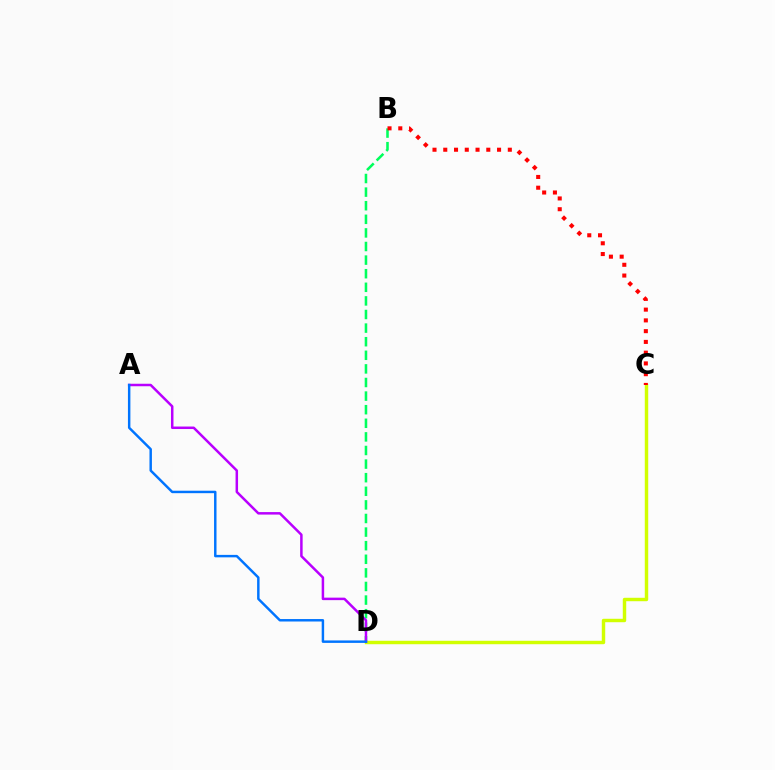{('B', 'D'): [{'color': '#00ff5c', 'line_style': 'dashed', 'thickness': 1.85}], ('C', 'D'): [{'color': '#d1ff00', 'line_style': 'solid', 'thickness': 2.47}], ('B', 'C'): [{'color': '#ff0000', 'line_style': 'dotted', 'thickness': 2.92}], ('A', 'D'): [{'color': '#b900ff', 'line_style': 'solid', 'thickness': 1.8}, {'color': '#0074ff', 'line_style': 'solid', 'thickness': 1.77}]}